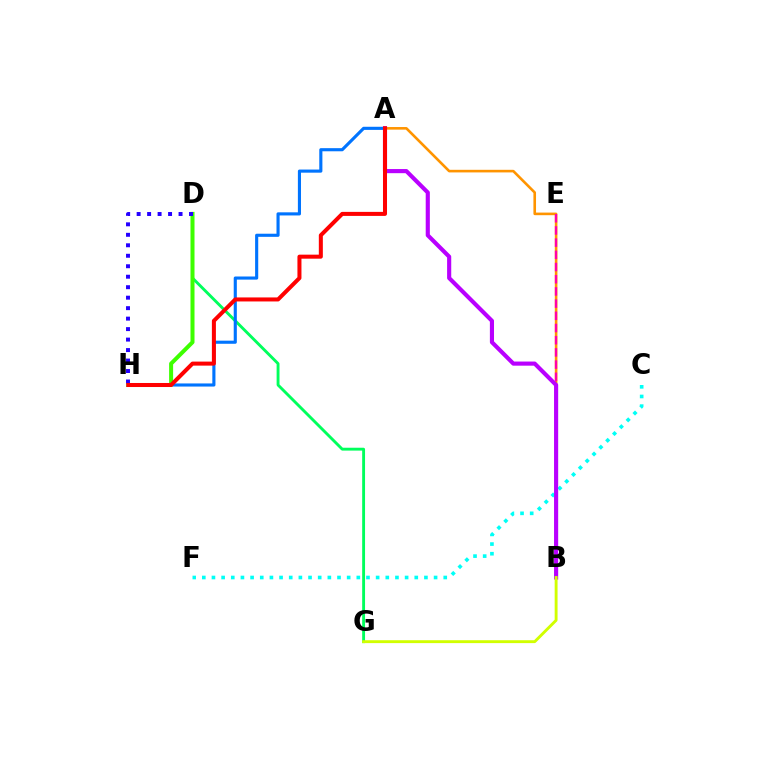{('A', 'B'): [{'color': '#ff9400', 'line_style': 'solid', 'thickness': 1.88}, {'color': '#b900ff', 'line_style': 'solid', 'thickness': 2.97}], ('B', 'E'): [{'color': '#ff00ac', 'line_style': 'dashed', 'thickness': 1.66}], ('D', 'G'): [{'color': '#00ff5c', 'line_style': 'solid', 'thickness': 2.07}], ('C', 'F'): [{'color': '#00fff6', 'line_style': 'dotted', 'thickness': 2.62}], ('A', 'H'): [{'color': '#0074ff', 'line_style': 'solid', 'thickness': 2.25}, {'color': '#ff0000', 'line_style': 'solid', 'thickness': 2.9}], ('D', 'H'): [{'color': '#3dff00', 'line_style': 'solid', 'thickness': 2.89}, {'color': '#2500ff', 'line_style': 'dotted', 'thickness': 2.85}], ('B', 'G'): [{'color': '#d1ff00', 'line_style': 'solid', 'thickness': 2.08}]}